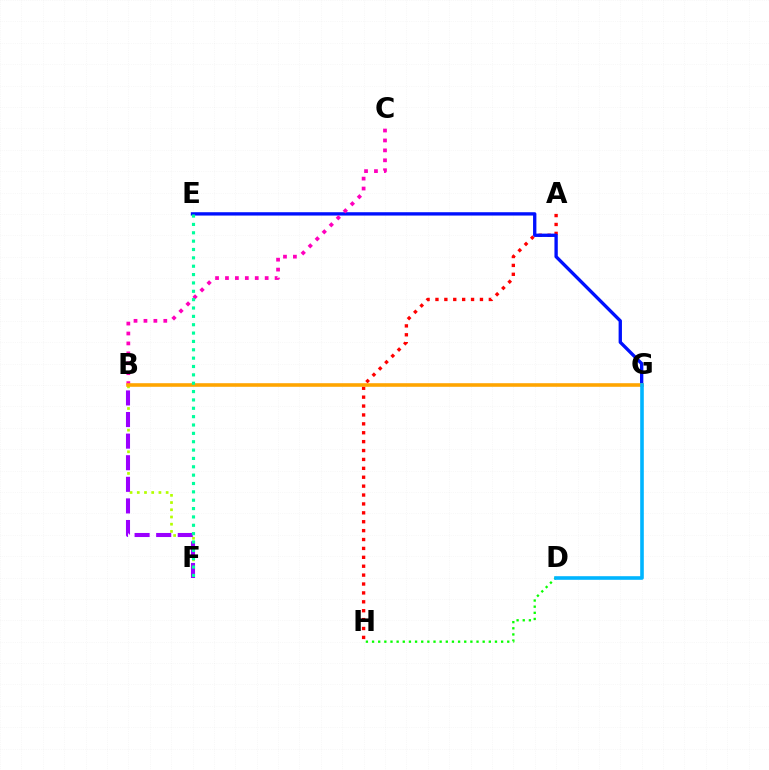{('B', 'F'): [{'color': '#b3ff00', 'line_style': 'dotted', 'thickness': 1.96}, {'color': '#9b00ff', 'line_style': 'dashed', 'thickness': 2.93}], ('A', 'H'): [{'color': '#ff0000', 'line_style': 'dotted', 'thickness': 2.42}], ('E', 'G'): [{'color': '#0010ff', 'line_style': 'solid', 'thickness': 2.4}], ('B', 'C'): [{'color': '#ff00bd', 'line_style': 'dotted', 'thickness': 2.7}], ('D', 'H'): [{'color': '#08ff00', 'line_style': 'dotted', 'thickness': 1.67}], ('B', 'G'): [{'color': '#ffa500', 'line_style': 'solid', 'thickness': 2.58}], ('E', 'F'): [{'color': '#00ff9d', 'line_style': 'dotted', 'thickness': 2.27}], ('D', 'G'): [{'color': '#00b5ff', 'line_style': 'solid', 'thickness': 2.6}]}